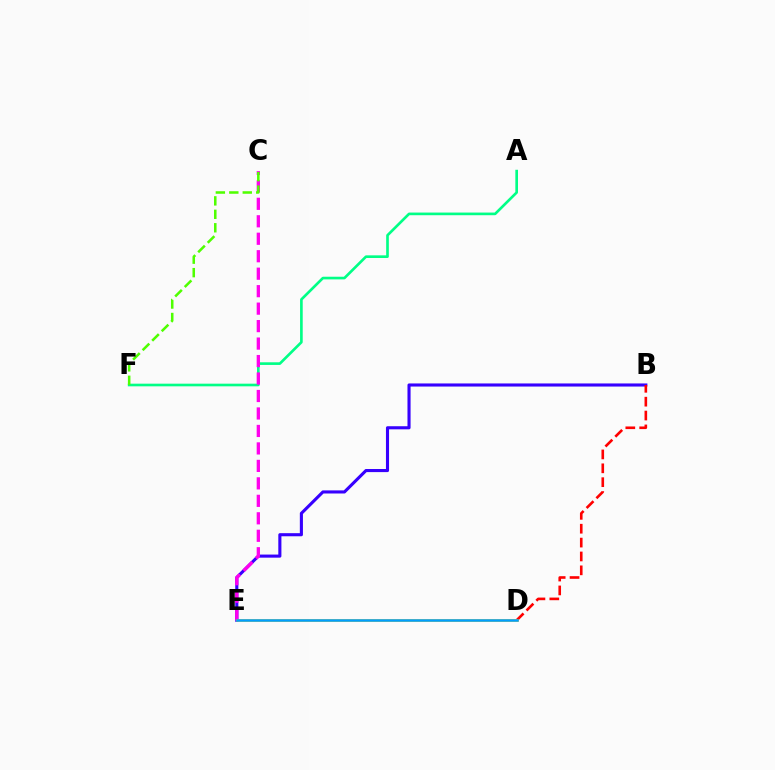{('A', 'F'): [{'color': '#00ff86', 'line_style': 'solid', 'thickness': 1.91}], ('B', 'E'): [{'color': '#3700ff', 'line_style': 'solid', 'thickness': 2.23}], ('C', 'E'): [{'color': '#ff00ed', 'line_style': 'dashed', 'thickness': 2.37}], ('B', 'D'): [{'color': '#ff0000', 'line_style': 'dashed', 'thickness': 1.88}], ('D', 'E'): [{'color': '#ffd500', 'line_style': 'solid', 'thickness': 1.83}, {'color': '#009eff', 'line_style': 'solid', 'thickness': 1.8}], ('C', 'F'): [{'color': '#4fff00', 'line_style': 'dashed', 'thickness': 1.83}]}